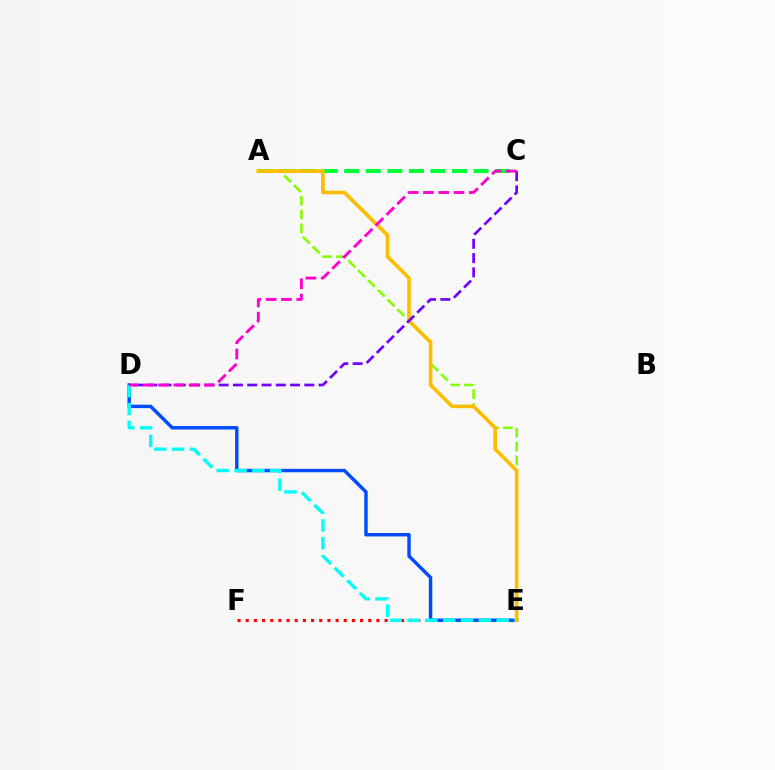{('E', 'F'): [{'color': '#ff0000', 'line_style': 'dotted', 'thickness': 2.22}], ('D', 'E'): [{'color': '#004bff', 'line_style': 'solid', 'thickness': 2.47}, {'color': '#00fff6', 'line_style': 'dashed', 'thickness': 2.42}], ('A', 'C'): [{'color': '#00ff39', 'line_style': 'dashed', 'thickness': 2.93}], ('A', 'E'): [{'color': '#84ff00', 'line_style': 'dashed', 'thickness': 1.88}, {'color': '#ffbd00', 'line_style': 'solid', 'thickness': 2.62}], ('C', 'D'): [{'color': '#7200ff', 'line_style': 'dashed', 'thickness': 1.94}, {'color': '#ff00cf', 'line_style': 'dashed', 'thickness': 2.08}]}